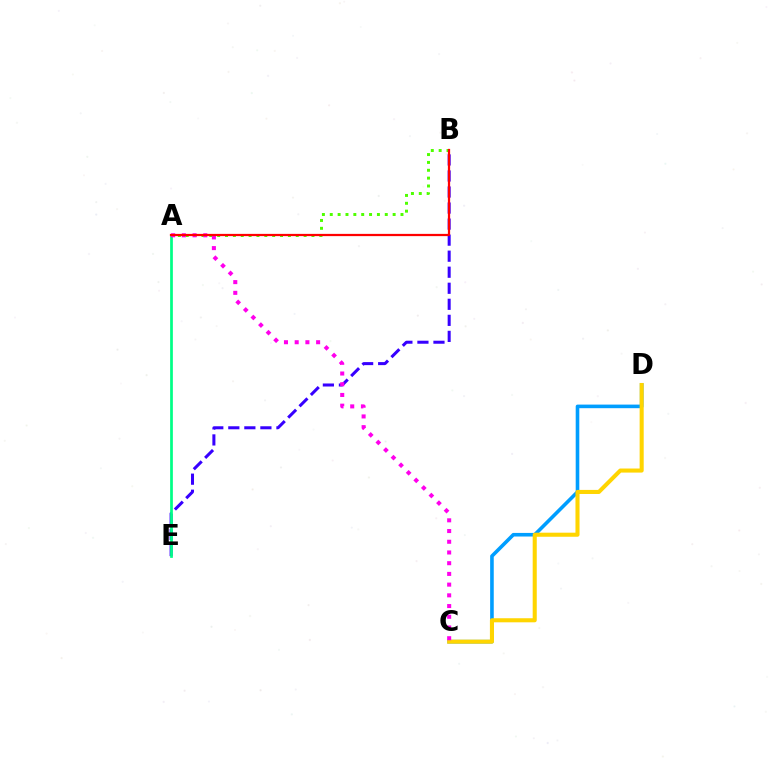{('C', 'D'): [{'color': '#009eff', 'line_style': 'solid', 'thickness': 2.59}, {'color': '#ffd500', 'line_style': 'solid', 'thickness': 2.93}], ('B', 'E'): [{'color': '#3700ff', 'line_style': 'dashed', 'thickness': 2.18}], ('A', 'B'): [{'color': '#4fff00', 'line_style': 'dotted', 'thickness': 2.14}, {'color': '#ff0000', 'line_style': 'solid', 'thickness': 1.61}], ('A', 'E'): [{'color': '#00ff86', 'line_style': 'solid', 'thickness': 1.96}], ('A', 'C'): [{'color': '#ff00ed', 'line_style': 'dotted', 'thickness': 2.91}]}